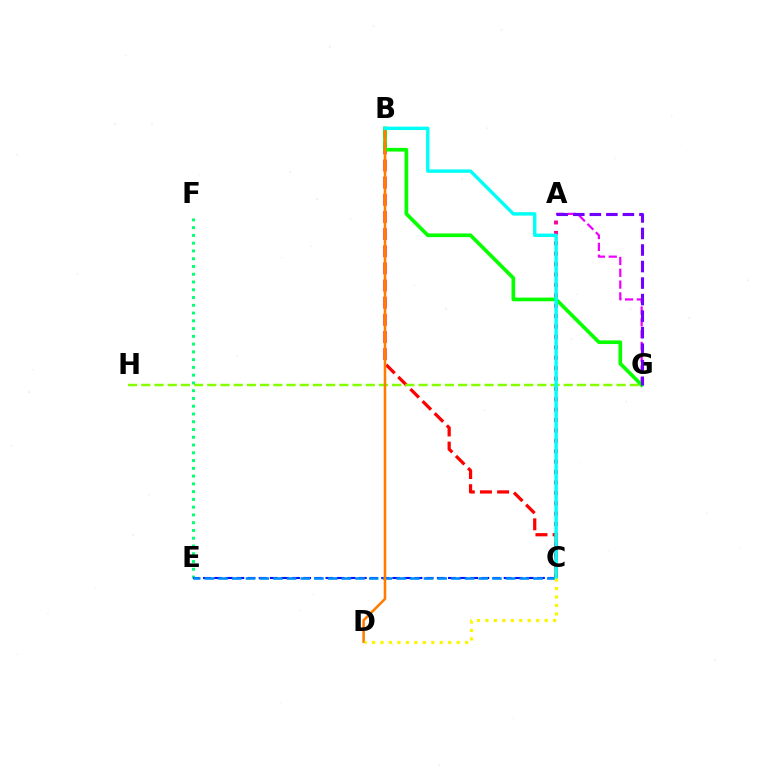{('A', 'G'): [{'color': '#ee00ff', 'line_style': 'dashed', 'thickness': 1.61}, {'color': '#7200ff', 'line_style': 'dashed', 'thickness': 2.25}], ('E', 'F'): [{'color': '#00ff74', 'line_style': 'dotted', 'thickness': 2.11}], ('A', 'C'): [{'color': '#ff0094', 'line_style': 'dotted', 'thickness': 2.83}], ('B', 'C'): [{'color': '#ff0000', 'line_style': 'dashed', 'thickness': 2.33}, {'color': '#00fff6', 'line_style': 'solid', 'thickness': 2.46}], ('G', 'H'): [{'color': '#84ff00', 'line_style': 'dashed', 'thickness': 1.79}], ('B', 'G'): [{'color': '#08ff00', 'line_style': 'solid', 'thickness': 2.65}], ('C', 'E'): [{'color': '#0010ff', 'line_style': 'dashed', 'thickness': 1.51}, {'color': '#008cff', 'line_style': 'dashed', 'thickness': 1.86}], ('B', 'D'): [{'color': '#ff7c00', 'line_style': 'solid', 'thickness': 1.84}], ('C', 'D'): [{'color': '#fcf500', 'line_style': 'dotted', 'thickness': 2.3}]}